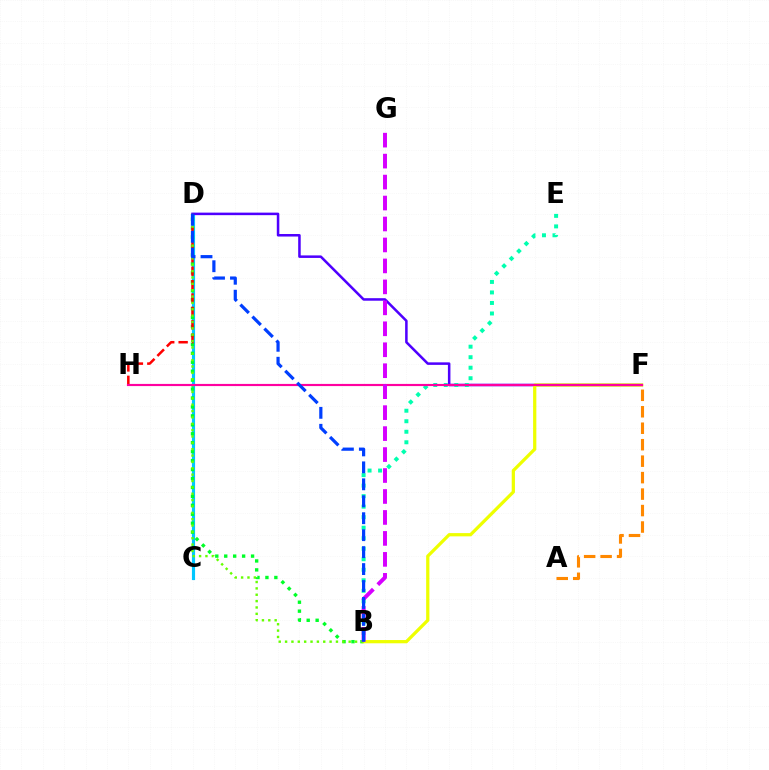{('C', 'D'): [{'color': '#00c7ff', 'line_style': 'solid', 'thickness': 2.27}], ('B', 'D'): [{'color': '#00ff27', 'line_style': 'dotted', 'thickness': 2.43}, {'color': '#66ff00', 'line_style': 'dotted', 'thickness': 1.73}, {'color': '#003fff', 'line_style': 'dashed', 'thickness': 2.3}], ('D', 'H'): [{'color': '#ff0000', 'line_style': 'dashed', 'thickness': 1.82}], ('D', 'F'): [{'color': '#4f00ff', 'line_style': 'solid', 'thickness': 1.82}], ('B', 'E'): [{'color': '#00ffaf', 'line_style': 'dotted', 'thickness': 2.86}], ('B', 'F'): [{'color': '#eeff00', 'line_style': 'solid', 'thickness': 2.34}], ('F', 'H'): [{'color': '#ff00a0', 'line_style': 'solid', 'thickness': 1.56}], ('A', 'F'): [{'color': '#ff8800', 'line_style': 'dashed', 'thickness': 2.24}], ('B', 'G'): [{'color': '#d600ff', 'line_style': 'dashed', 'thickness': 2.85}]}